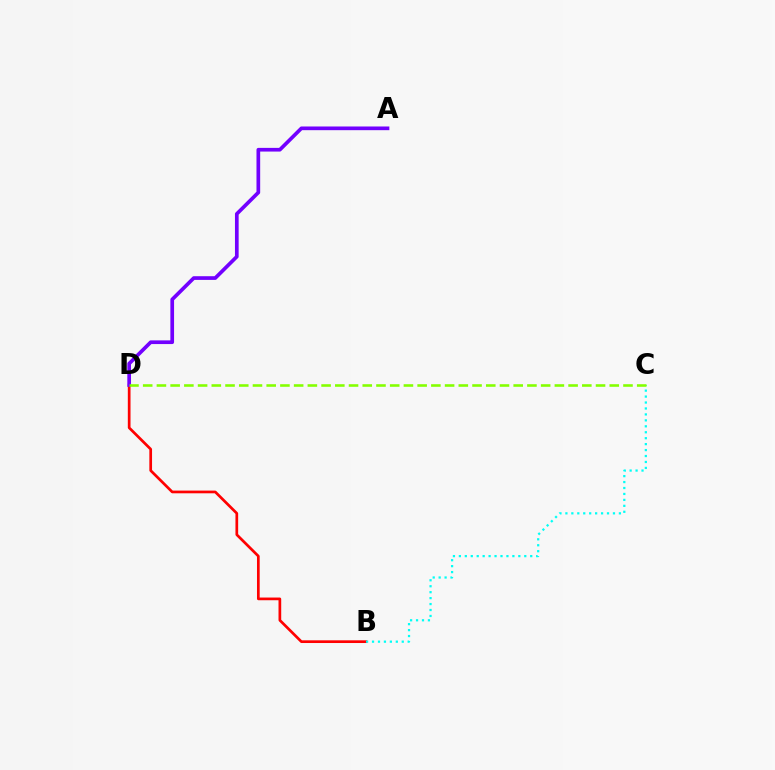{('B', 'D'): [{'color': '#ff0000', 'line_style': 'solid', 'thickness': 1.95}], ('A', 'D'): [{'color': '#7200ff', 'line_style': 'solid', 'thickness': 2.65}], ('B', 'C'): [{'color': '#00fff6', 'line_style': 'dotted', 'thickness': 1.62}], ('C', 'D'): [{'color': '#84ff00', 'line_style': 'dashed', 'thickness': 1.86}]}